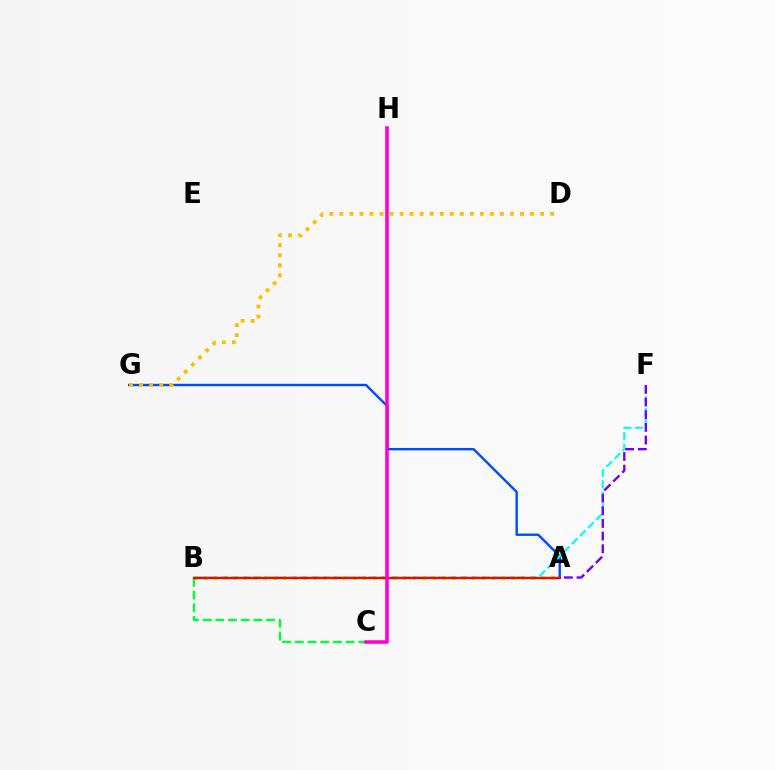{('A', 'B'): [{'color': '#84ff00', 'line_style': 'dotted', 'thickness': 2.7}, {'color': '#ff0000', 'line_style': 'solid', 'thickness': 1.69}], ('A', 'G'): [{'color': '#004bff', 'line_style': 'solid', 'thickness': 1.73}], ('B', 'C'): [{'color': '#00ff39', 'line_style': 'dashed', 'thickness': 1.72}], ('B', 'F'): [{'color': '#00fff6', 'line_style': 'dashed', 'thickness': 1.55}], ('A', 'F'): [{'color': '#7200ff', 'line_style': 'dashed', 'thickness': 1.72}], ('D', 'G'): [{'color': '#ffbd00', 'line_style': 'dotted', 'thickness': 2.73}], ('C', 'H'): [{'color': '#ff00cf', 'line_style': 'solid', 'thickness': 2.55}]}